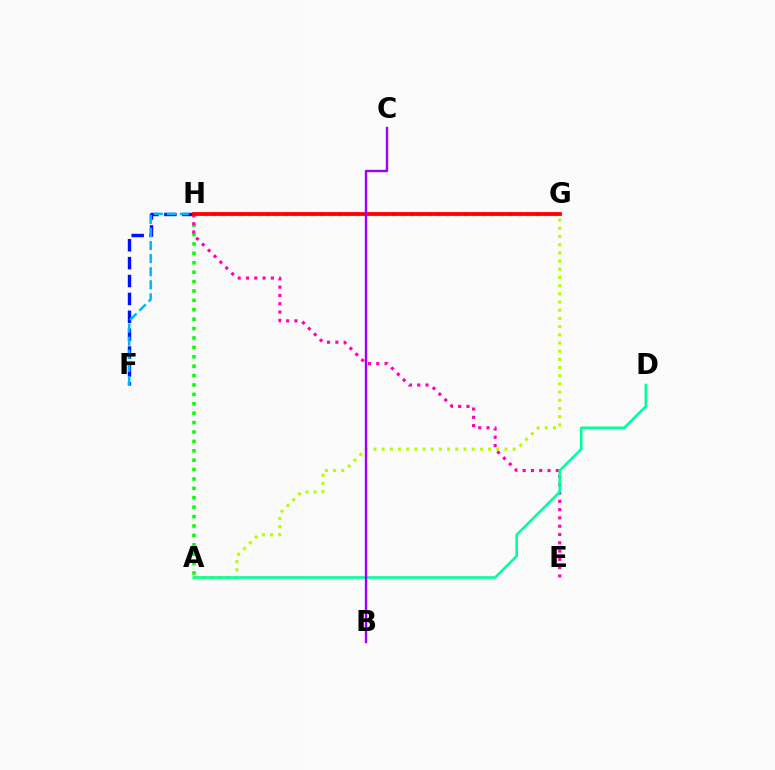{('A', 'H'): [{'color': '#08ff00', 'line_style': 'dotted', 'thickness': 2.55}], ('F', 'H'): [{'color': '#0010ff', 'line_style': 'dashed', 'thickness': 2.43}, {'color': '#00b5ff', 'line_style': 'dashed', 'thickness': 1.78}], ('E', 'H'): [{'color': '#ff00bd', 'line_style': 'dotted', 'thickness': 2.25}], ('A', 'G'): [{'color': '#b3ff00', 'line_style': 'dotted', 'thickness': 2.22}], ('A', 'D'): [{'color': '#00ff9d', 'line_style': 'solid', 'thickness': 1.86}], ('G', 'H'): [{'color': '#ffa500', 'line_style': 'dotted', 'thickness': 2.44}, {'color': '#ff0000', 'line_style': 'solid', 'thickness': 2.72}], ('B', 'C'): [{'color': '#9b00ff', 'line_style': 'solid', 'thickness': 1.71}]}